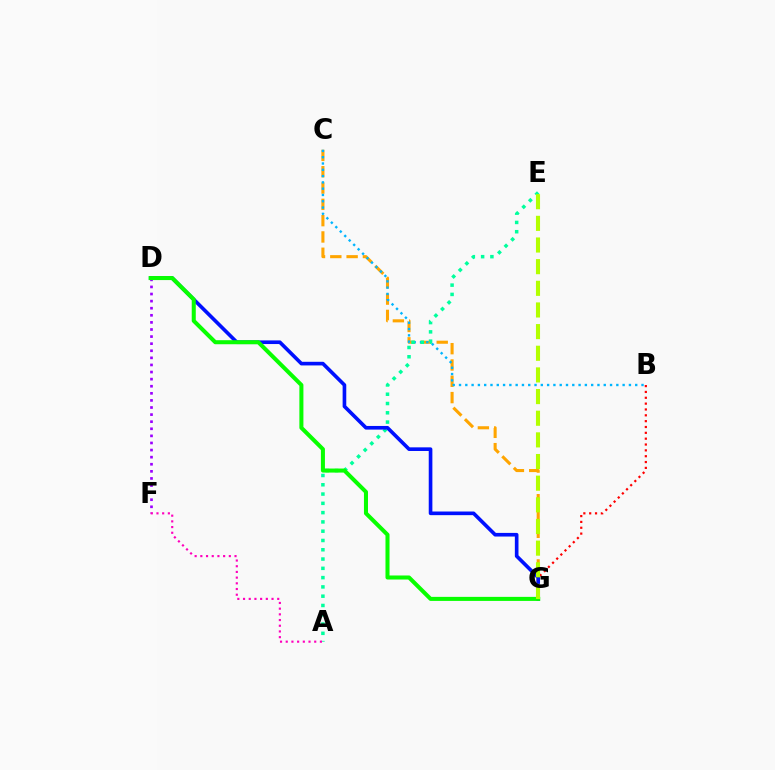{('C', 'G'): [{'color': '#ffa500', 'line_style': 'dashed', 'thickness': 2.22}], ('B', 'C'): [{'color': '#00b5ff', 'line_style': 'dotted', 'thickness': 1.71}], ('B', 'G'): [{'color': '#ff0000', 'line_style': 'dotted', 'thickness': 1.59}], ('D', 'F'): [{'color': '#9b00ff', 'line_style': 'dotted', 'thickness': 1.93}], ('A', 'E'): [{'color': '#00ff9d', 'line_style': 'dotted', 'thickness': 2.52}], ('D', 'G'): [{'color': '#0010ff', 'line_style': 'solid', 'thickness': 2.62}, {'color': '#08ff00', 'line_style': 'solid', 'thickness': 2.91}], ('A', 'F'): [{'color': '#ff00bd', 'line_style': 'dotted', 'thickness': 1.55}], ('E', 'G'): [{'color': '#b3ff00', 'line_style': 'dashed', 'thickness': 2.94}]}